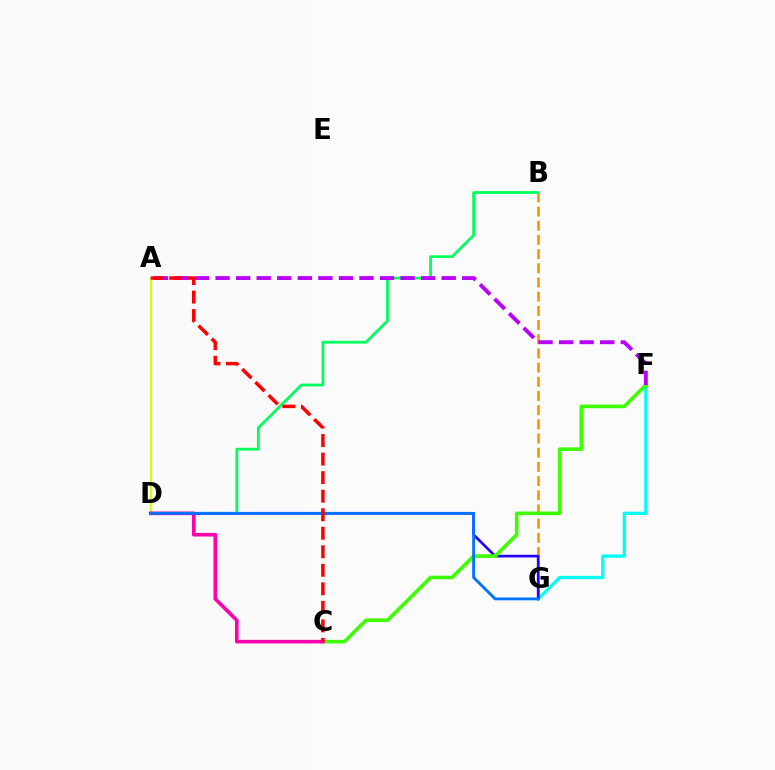{('B', 'G'): [{'color': '#ff9400', 'line_style': 'dashed', 'thickness': 1.93}], ('B', 'D'): [{'color': '#00ff5c', 'line_style': 'solid', 'thickness': 1.99}], ('A', 'D'): [{'color': '#d1ff00', 'line_style': 'solid', 'thickness': 1.56}], ('F', 'G'): [{'color': '#00fff6', 'line_style': 'solid', 'thickness': 2.36}], ('D', 'G'): [{'color': '#2500ff', 'line_style': 'solid', 'thickness': 1.93}, {'color': '#0074ff', 'line_style': 'solid', 'thickness': 2.04}], ('C', 'F'): [{'color': '#3dff00', 'line_style': 'solid', 'thickness': 2.59}], ('C', 'D'): [{'color': '#ff00ac', 'line_style': 'solid', 'thickness': 2.6}], ('A', 'F'): [{'color': '#b900ff', 'line_style': 'dashed', 'thickness': 2.79}], ('A', 'C'): [{'color': '#ff0000', 'line_style': 'dashed', 'thickness': 2.52}]}